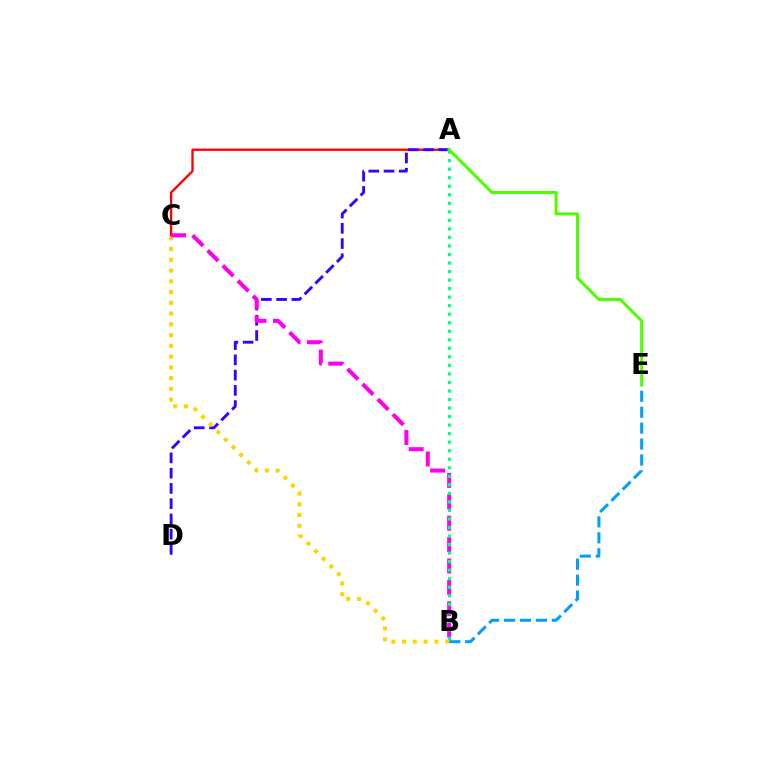{('A', 'C'): [{'color': '#ff0000', 'line_style': 'solid', 'thickness': 1.69}], ('A', 'D'): [{'color': '#3700ff', 'line_style': 'dashed', 'thickness': 2.07}], ('B', 'C'): [{'color': '#ffd500', 'line_style': 'dotted', 'thickness': 2.92}, {'color': '#ff00ed', 'line_style': 'dashed', 'thickness': 2.91}], ('B', 'E'): [{'color': '#009eff', 'line_style': 'dashed', 'thickness': 2.16}], ('A', 'B'): [{'color': '#00ff86', 'line_style': 'dotted', 'thickness': 2.32}], ('A', 'E'): [{'color': '#4fff00', 'line_style': 'solid', 'thickness': 2.2}]}